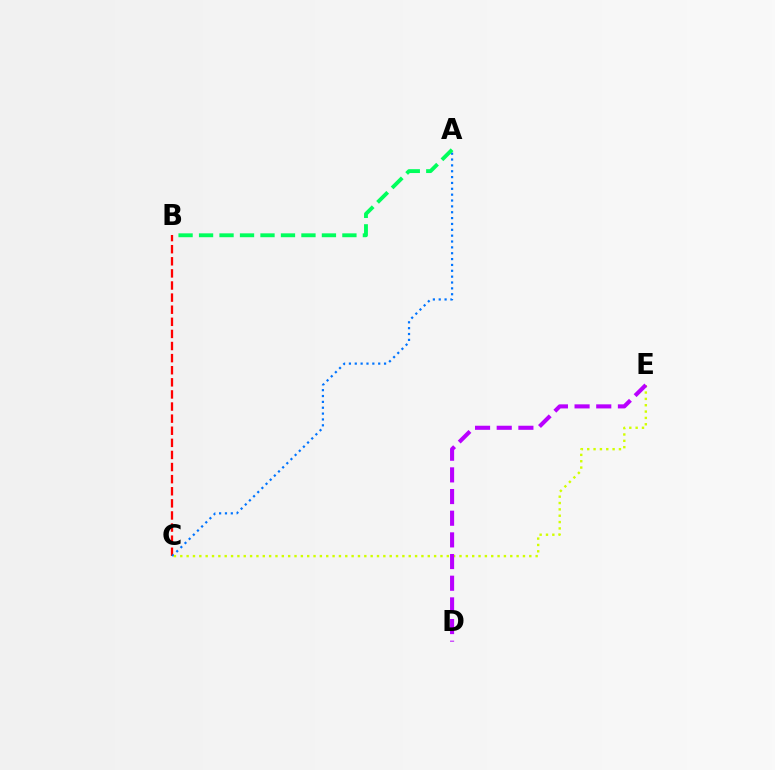{('B', 'C'): [{'color': '#ff0000', 'line_style': 'dashed', 'thickness': 1.64}], ('A', 'C'): [{'color': '#0074ff', 'line_style': 'dotted', 'thickness': 1.59}], ('A', 'B'): [{'color': '#00ff5c', 'line_style': 'dashed', 'thickness': 2.78}], ('C', 'E'): [{'color': '#d1ff00', 'line_style': 'dotted', 'thickness': 1.72}], ('D', 'E'): [{'color': '#b900ff', 'line_style': 'dashed', 'thickness': 2.94}]}